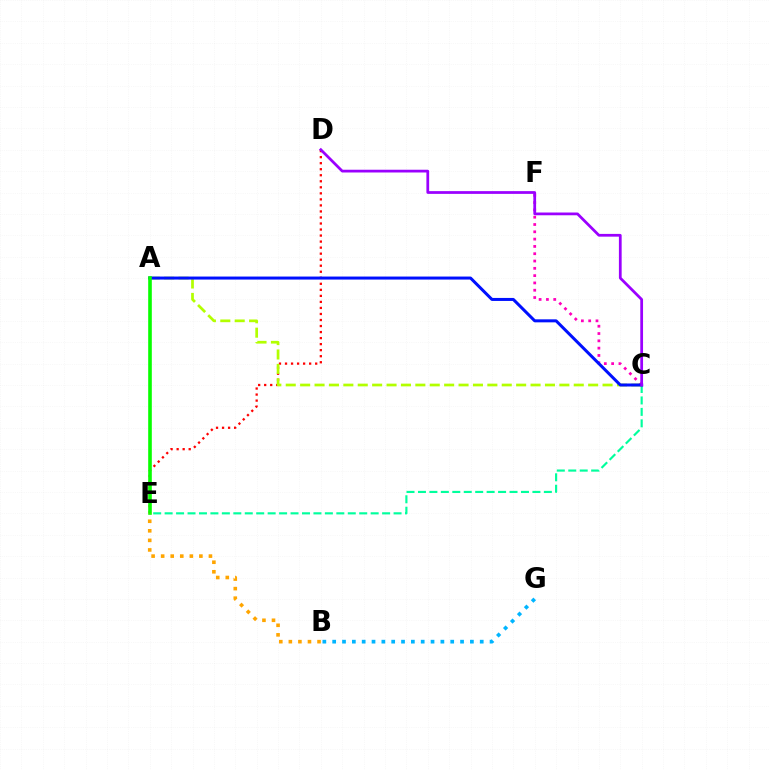{('D', 'E'): [{'color': '#ff0000', 'line_style': 'dotted', 'thickness': 1.64}], ('C', 'E'): [{'color': '#00ff9d', 'line_style': 'dashed', 'thickness': 1.55}], ('A', 'C'): [{'color': '#b3ff00', 'line_style': 'dashed', 'thickness': 1.96}, {'color': '#0010ff', 'line_style': 'solid', 'thickness': 2.17}], ('C', 'F'): [{'color': '#ff00bd', 'line_style': 'dotted', 'thickness': 1.98}], ('B', 'G'): [{'color': '#00b5ff', 'line_style': 'dotted', 'thickness': 2.67}], ('A', 'E'): [{'color': '#08ff00', 'line_style': 'solid', 'thickness': 2.6}], ('C', 'D'): [{'color': '#9b00ff', 'line_style': 'solid', 'thickness': 1.98}], ('B', 'E'): [{'color': '#ffa500', 'line_style': 'dotted', 'thickness': 2.6}]}